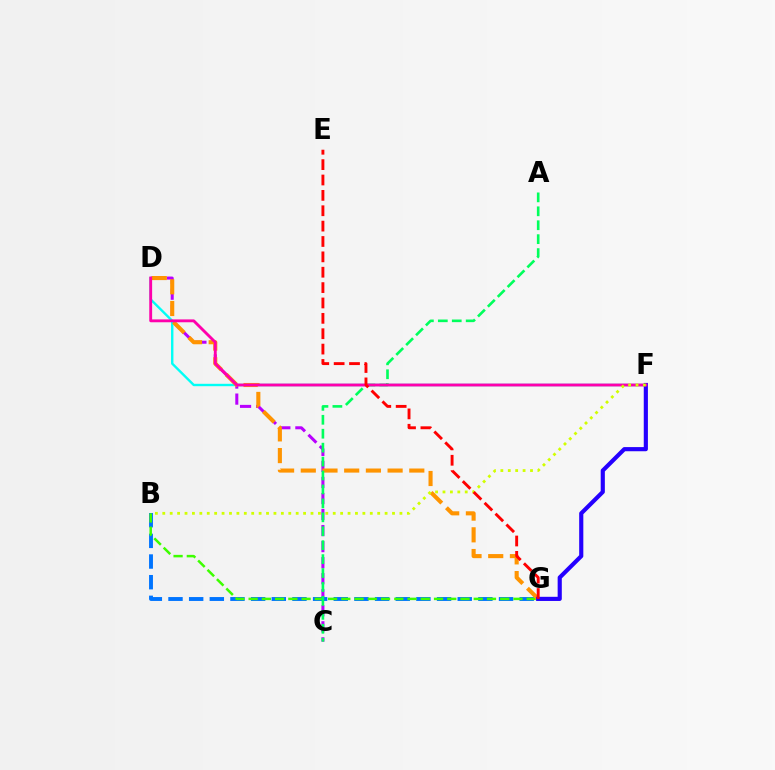{('C', 'D'): [{'color': '#b900ff', 'line_style': 'dashed', 'thickness': 2.18}], ('B', 'G'): [{'color': '#0074ff', 'line_style': 'dashed', 'thickness': 2.81}, {'color': '#3dff00', 'line_style': 'dashed', 'thickness': 1.8}], ('D', 'F'): [{'color': '#00fff6', 'line_style': 'solid', 'thickness': 1.72}, {'color': '#ff00ac', 'line_style': 'solid', 'thickness': 2.06}], ('D', 'G'): [{'color': '#ff9400', 'line_style': 'dashed', 'thickness': 2.95}], ('F', 'G'): [{'color': '#2500ff', 'line_style': 'solid', 'thickness': 2.99}], ('A', 'C'): [{'color': '#00ff5c', 'line_style': 'dashed', 'thickness': 1.89}], ('B', 'F'): [{'color': '#d1ff00', 'line_style': 'dotted', 'thickness': 2.01}], ('E', 'G'): [{'color': '#ff0000', 'line_style': 'dashed', 'thickness': 2.09}]}